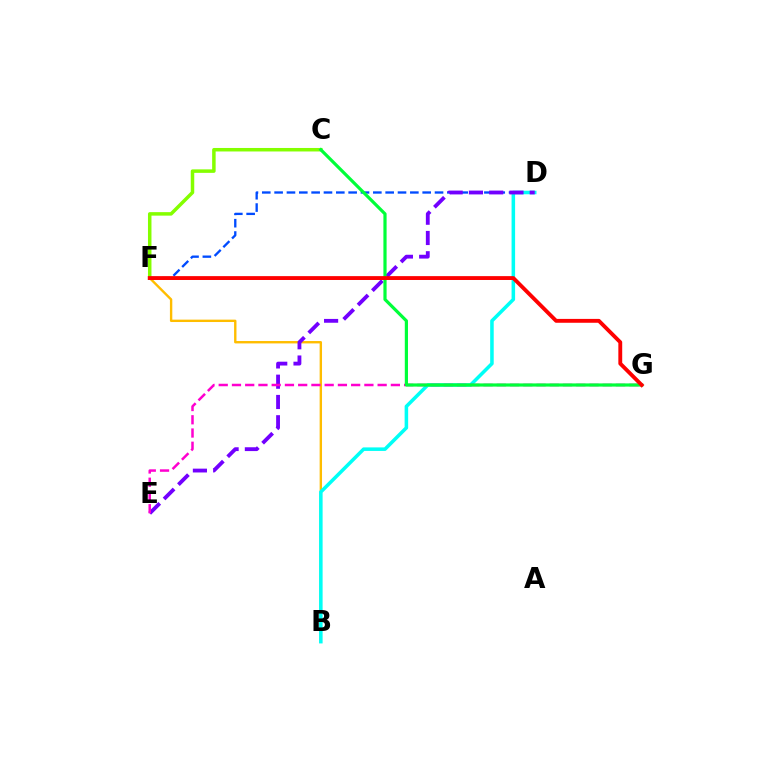{('D', 'F'): [{'color': '#004bff', 'line_style': 'dashed', 'thickness': 1.68}], ('B', 'F'): [{'color': '#ffbd00', 'line_style': 'solid', 'thickness': 1.72}], ('B', 'D'): [{'color': '#00fff6', 'line_style': 'solid', 'thickness': 2.55}], ('C', 'F'): [{'color': '#84ff00', 'line_style': 'solid', 'thickness': 2.52}], ('D', 'E'): [{'color': '#7200ff', 'line_style': 'dashed', 'thickness': 2.75}], ('E', 'G'): [{'color': '#ff00cf', 'line_style': 'dashed', 'thickness': 1.8}], ('C', 'G'): [{'color': '#00ff39', 'line_style': 'solid', 'thickness': 2.3}], ('F', 'G'): [{'color': '#ff0000', 'line_style': 'solid', 'thickness': 2.78}]}